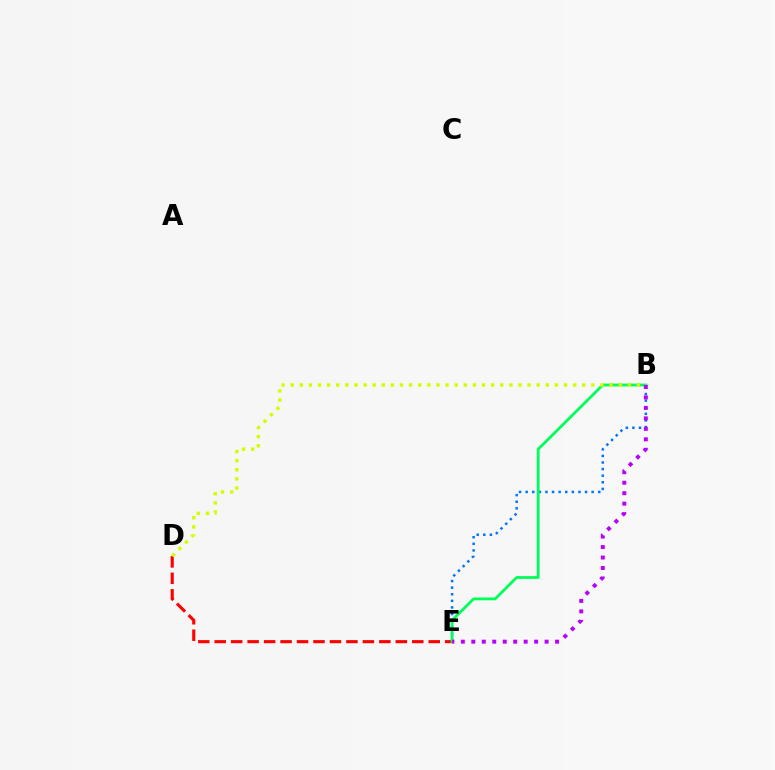{('B', 'E'): [{'color': '#0074ff', 'line_style': 'dotted', 'thickness': 1.79}, {'color': '#00ff5c', 'line_style': 'solid', 'thickness': 2.03}, {'color': '#b900ff', 'line_style': 'dotted', 'thickness': 2.84}], ('D', 'E'): [{'color': '#ff0000', 'line_style': 'dashed', 'thickness': 2.24}], ('B', 'D'): [{'color': '#d1ff00', 'line_style': 'dotted', 'thickness': 2.48}]}